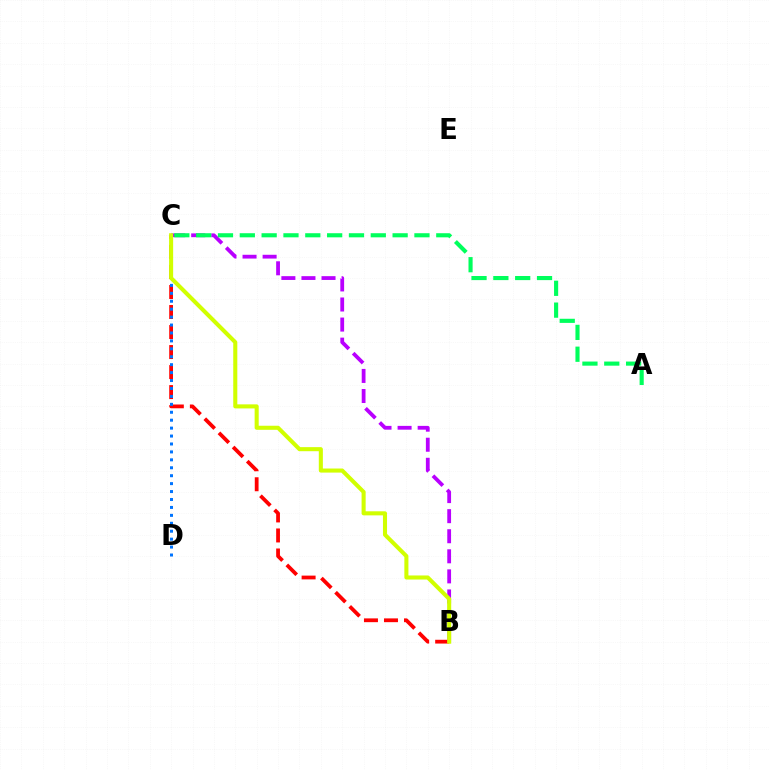{('B', 'C'): [{'color': '#ff0000', 'line_style': 'dashed', 'thickness': 2.72}, {'color': '#b900ff', 'line_style': 'dashed', 'thickness': 2.73}, {'color': '#d1ff00', 'line_style': 'solid', 'thickness': 2.93}], ('A', 'C'): [{'color': '#00ff5c', 'line_style': 'dashed', 'thickness': 2.97}], ('C', 'D'): [{'color': '#0074ff', 'line_style': 'dotted', 'thickness': 2.15}]}